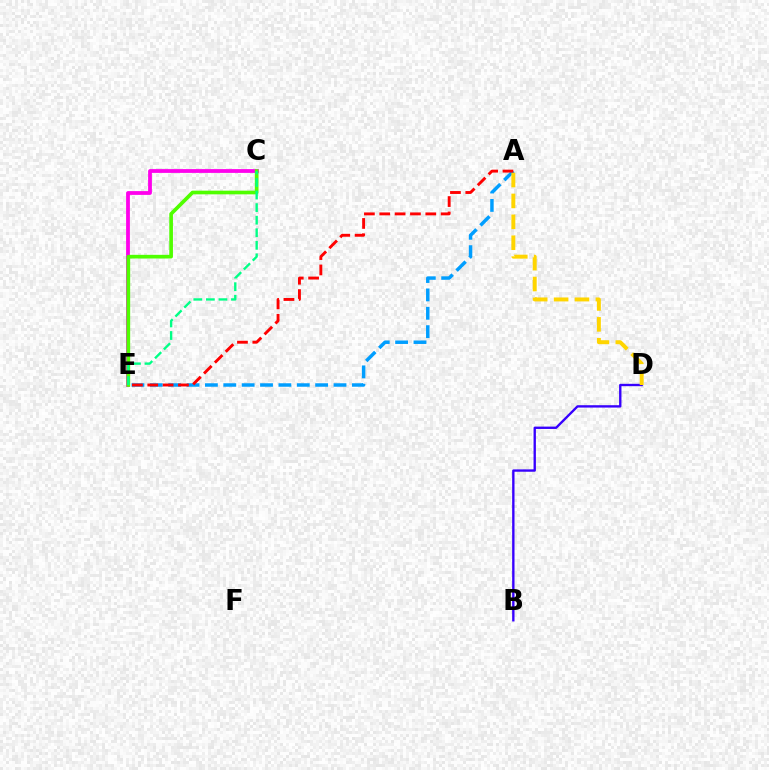{('C', 'E'): [{'color': '#ff00ed', 'line_style': 'solid', 'thickness': 2.73}, {'color': '#4fff00', 'line_style': 'solid', 'thickness': 2.64}, {'color': '#00ff86', 'line_style': 'dashed', 'thickness': 1.71}], ('A', 'E'): [{'color': '#009eff', 'line_style': 'dashed', 'thickness': 2.5}, {'color': '#ff0000', 'line_style': 'dashed', 'thickness': 2.08}], ('B', 'D'): [{'color': '#3700ff', 'line_style': 'solid', 'thickness': 1.7}], ('A', 'D'): [{'color': '#ffd500', 'line_style': 'dashed', 'thickness': 2.84}]}